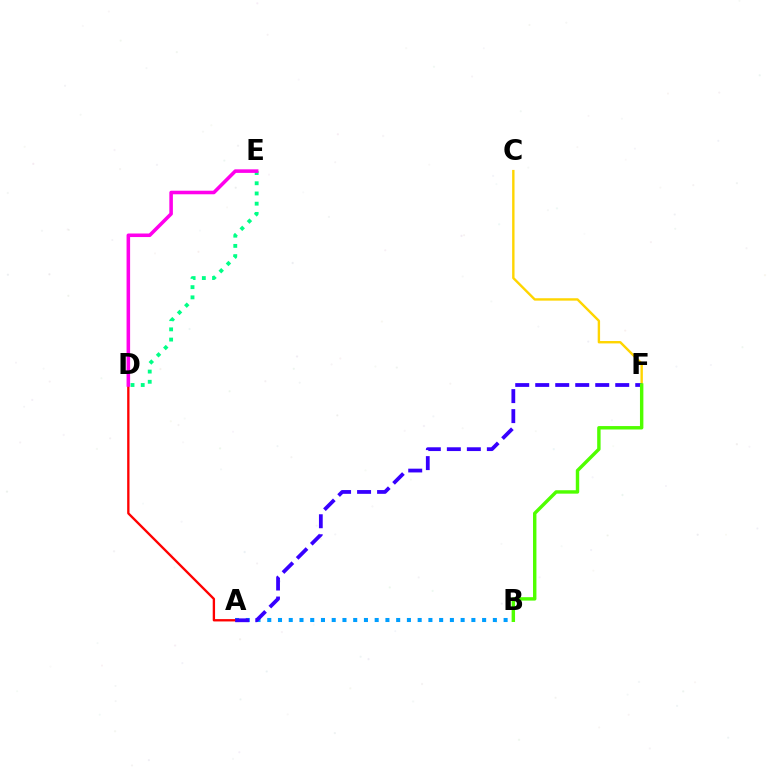{('A', 'B'): [{'color': '#009eff', 'line_style': 'dotted', 'thickness': 2.92}], ('D', 'E'): [{'color': '#00ff86', 'line_style': 'dotted', 'thickness': 2.78}, {'color': '#ff00ed', 'line_style': 'solid', 'thickness': 2.56}], ('C', 'F'): [{'color': '#ffd500', 'line_style': 'solid', 'thickness': 1.73}], ('A', 'D'): [{'color': '#ff0000', 'line_style': 'solid', 'thickness': 1.68}], ('A', 'F'): [{'color': '#3700ff', 'line_style': 'dashed', 'thickness': 2.72}], ('B', 'F'): [{'color': '#4fff00', 'line_style': 'solid', 'thickness': 2.46}]}